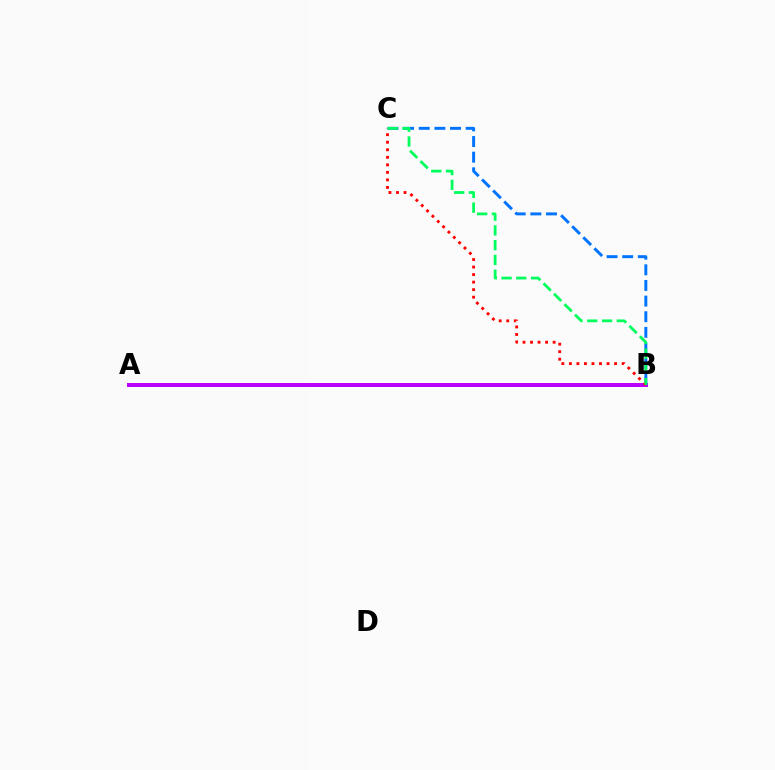{('A', 'B'): [{'color': '#d1ff00', 'line_style': 'dashed', 'thickness': 1.93}, {'color': '#b900ff', 'line_style': 'solid', 'thickness': 2.88}], ('B', 'C'): [{'color': '#0074ff', 'line_style': 'dashed', 'thickness': 2.12}, {'color': '#ff0000', 'line_style': 'dotted', 'thickness': 2.05}, {'color': '#00ff5c', 'line_style': 'dashed', 'thickness': 2.01}]}